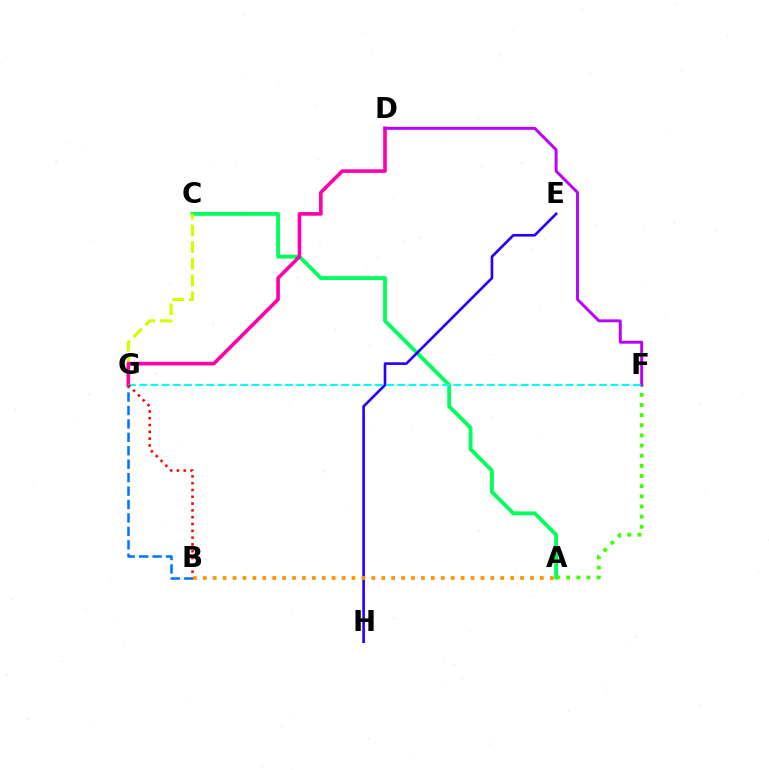{('A', 'C'): [{'color': '#00ff5c', 'line_style': 'solid', 'thickness': 2.75}], ('C', 'G'): [{'color': '#d1ff00', 'line_style': 'dashed', 'thickness': 2.27}], ('B', 'G'): [{'color': '#0074ff', 'line_style': 'dashed', 'thickness': 1.82}, {'color': '#ff0000', 'line_style': 'dotted', 'thickness': 1.85}], ('E', 'H'): [{'color': '#2500ff', 'line_style': 'solid', 'thickness': 1.9}], ('A', 'B'): [{'color': '#ff9400', 'line_style': 'dotted', 'thickness': 2.69}], ('A', 'F'): [{'color': '#3dff00', 'line_style': 'dotted', 'thickness': 2.76}], ('D', 'G'): [{'color': '#ff00ac', 'line_style': 'solid', 'thickness': 2.6}], ('D', 'F'): [{'color': '#b900ff', 'line_style': 'solid', 'thickness': 2.11}], ('F', 'G'): [{'color': '#00fff6', 'line_style': 'dashed', 'thickness': 1.52}]}